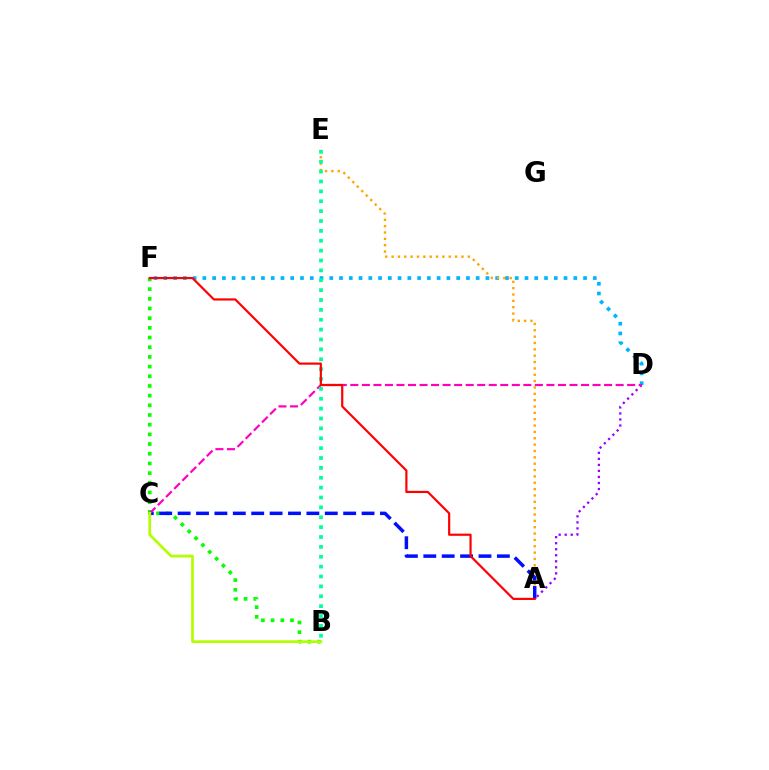{('D', 'F'): [{'color': '#00b5ff', 'line_style': 'dotted', 'thickness': 2.65}], ('B', 'F'): [{'color': '#08ff00', 'line_style': 'dotted', 'thickness': 2.63}], ('A', 'E'): [{'color': '#ffa500', 'line_style': 'dotted', 'thickness': 1.73}], ('A', 'C'): [{'color': '#0010ff', 'line_style': 'dashed', 'thickness': 2.5}], ('A', 'D'): [{'color': '#9b00ff', 'line_style': 'dotted', 'thickness': 1.64}], ('C', 'D'): [{'color': '#ff00bd', 'line_style': 'dashed', 'thickness': 1.57}], ('B', 'E'): [{'color': '#00ff9d', 'line_style': 'dotted', 'thickness': 2.68}], ('A', 'F'): [{'color': '#ff0000', 'line_style': 'solid', 'thickness': 1.57}], ('B', 'C'): [{'color': '#b3ff00', 'line_style': 'solid', 'thickness': 1.97}]}